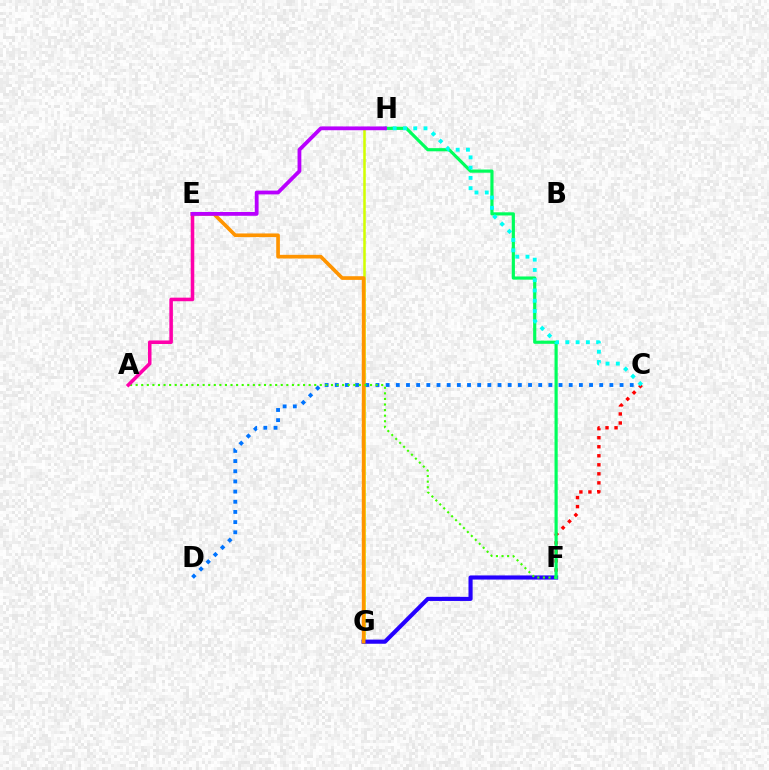{('G', 'H'): [{'color': '#d1ff00', 'line_style': 'solid', 'thickness': 1.82}], ('C', 'D'): [{'color': '#0074ff', 'line_style': 'dotted', 'thickness': 2.76}], ('F', 'G'): [{'color': '#2500ff', 'line_style': 'solid', 'thickness': 2.97}], ('E', 'G'): [{'color': '#ff9400', 'line_style': 'solid', 'thickness': 2.64}], ('A', 'F'): [{'color': '#3dff00', 'line_style': 'dotted', 'thickness': 1.52}], ('C', 'F'): [{'color': '#ff0000', 'line_style': 'dotted', 'thickness': 2.45}], ('A', 'E'): [{'color': '#ff00ac', 'line_style': 'solid', 'thickness': 2.57}], ('F', 'H'): [{'color': '#00ff5c', 'line_style': 'solid', 'thickness': 2.28}], ('C', 'H'): [{'color': '#00fff6', 'line_style': 'dotted', 'thickness': 2.79}], ('E', 'H'): [{'color': '#b900ff', 'line_style': 'solid', 'thickness': 2.73}]}